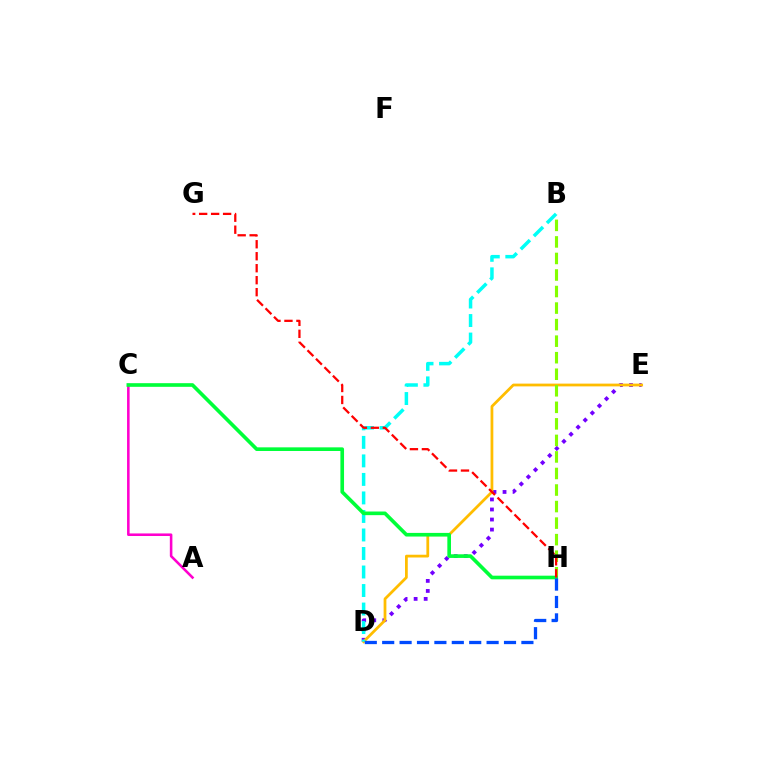{('D', 'E'): [{'color': '#7200ff', 'line_style': 'dotted', 'thickness': 2.73}, {'color': '#ffbd00', 'line_style': 'solid', 'thickness': 1.99}], ('B', 'H'): [{'color': '#84ff00', 'line_style': 'dashed', 'thickness': 2.25}], ('B', 'D'): [{'color': '#00fff6', 'line_style': 'dashed', 'thickness': 2.52}], ('A', 'C'): [{'color': '#ff00cf', 'line_style': 'solid', 'thickness': 1.85}], ('C', 'H'): [{'color': '#00ff39', 'line_style': 'solid', 'thickness': 2.62}], ('D', 'H'): [{'color': '#004bff', 'line_style': 'dashed', 'thickness': 2.36}], ('G', 'H'): [{'color': '#ff0000', 'line_style': 'dashed', 'thickness': 1.63}]}